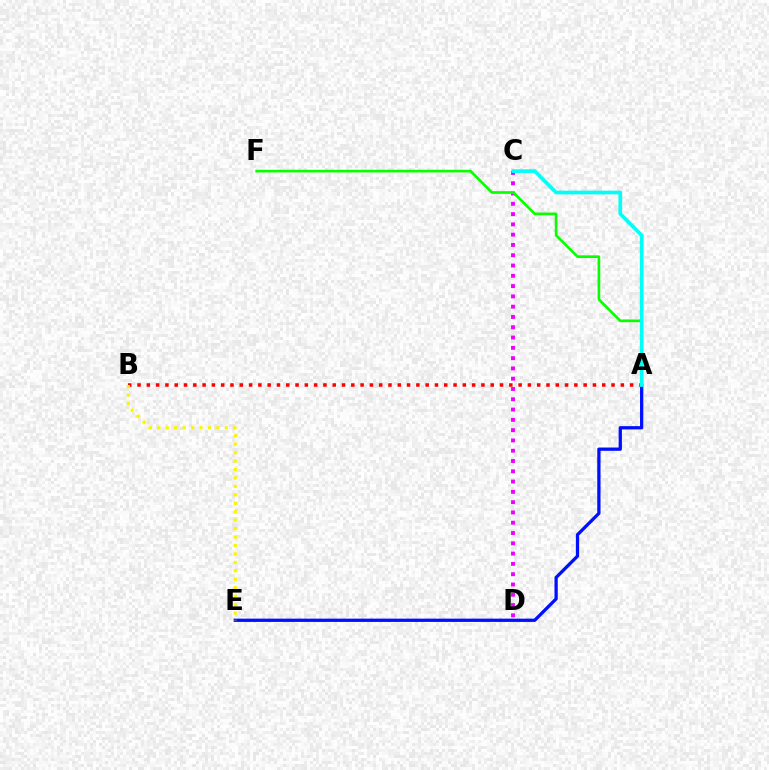{('C', 'D'): [{'color': '#ee00ff', 'line_style': 'dotted', 'thickness': 2.8}], ('A', 'B'): [{'color': '#ff0000', 'line_style': 'dotted', 'thickness': 2.53}], ('A', 'E'): [{'color': '#0010ff', 'line_style': 'solid', 'thickness': 2.36}], ('A', 'F'): [{'color': '#08ff00', 'line_style': 'solid', 'thickness': 1.92}], ('B', 'E'): [{'color': '#fcf500', 'line_style': 'dotted', 'thickness': 2.29}], ('A', 'C'): [{'color': '#00fff6', 'line_style': 'solid', 'thickness': 2.64}]}